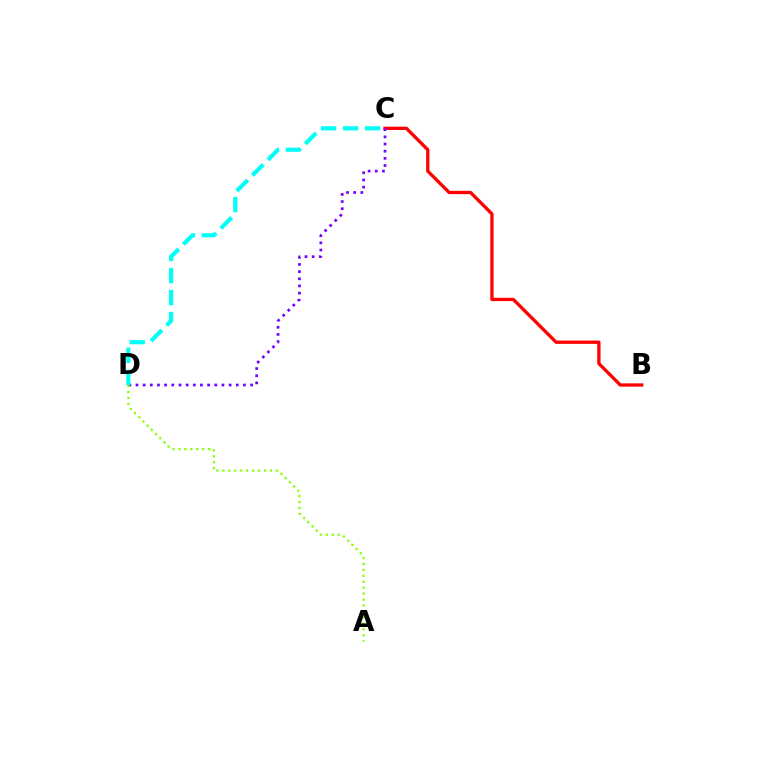{('B', 'C'): [{'color': '#ff0000', 'line_style': 'solid', 'thickness': 2.38}], ('C', 'D'): [{'color': '#7200ff', 'line_style': 'dotted', 'thickness': 1.95}, {'color': '#00fff6', 'line_style': 'dashed', 'thickness': 2.99}], ('A', 'D'): [{'color': '#84ff00', 'line_style': 'dotted', 'thickness': 1.61}]}